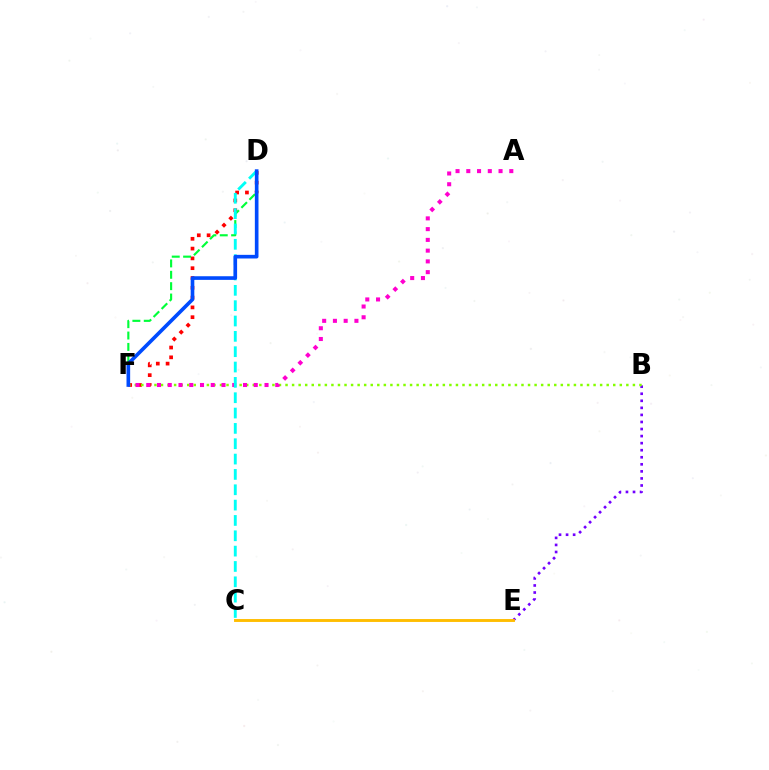{('D', 'F'): [{'color': '#ff0000', 'line_style': 'dotted', 'thickness': 2.66}, {'color': '#00ff39', 'line_style': 'dashed', 'thickness': 1.55}, {'color': '#004bff', 'line_style': 'solid', 'thickness': 2.62}], ('B', 'E'): [{'color': '#7200ff', 'line_style': 'dotted', 'thickness': 1.92}], ('B', 'F'): [{'color': '#84ff00', 'line_style': 'dotted', 'thickness': 1.78}], ('A', 'F'): [{'color': '#ff00cf', 'line_style': 'dotted', 'thickness': 2.92}], ('C', 'D'): [{'color': '#00fff6', 'line_style': 'dashed', 'thickness': 2.08}], ('C', 'E'): [{'color': '#ffbd00', 'line_style': 'solid', 'thickness': 2.09}]}